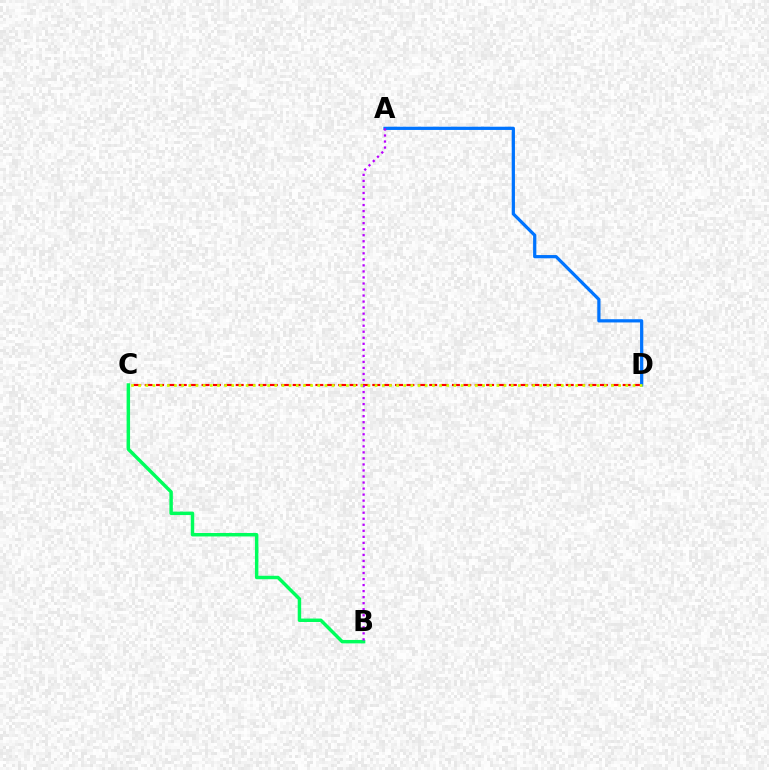{('C', 'D'): [{'color': '#ff0000', 'line_style': 'dashed', 'thickness': 1.55}, {'color': '#d1ff00', 'line_style': 'dotted', 'thickness': 1.95}], ('A', 'D'): [{'color': '#0074ff', 'line_style': 'solid', 'thickness': 2.33}], ('B', 'C'): [{'color': '#00ff5c', 'line_style': 'solid', 'thickness': 2.49}], ('A', 'B'): [{'color': '#b900ff', 'line_style': 'dotted', 'thickness': 1.64}]}